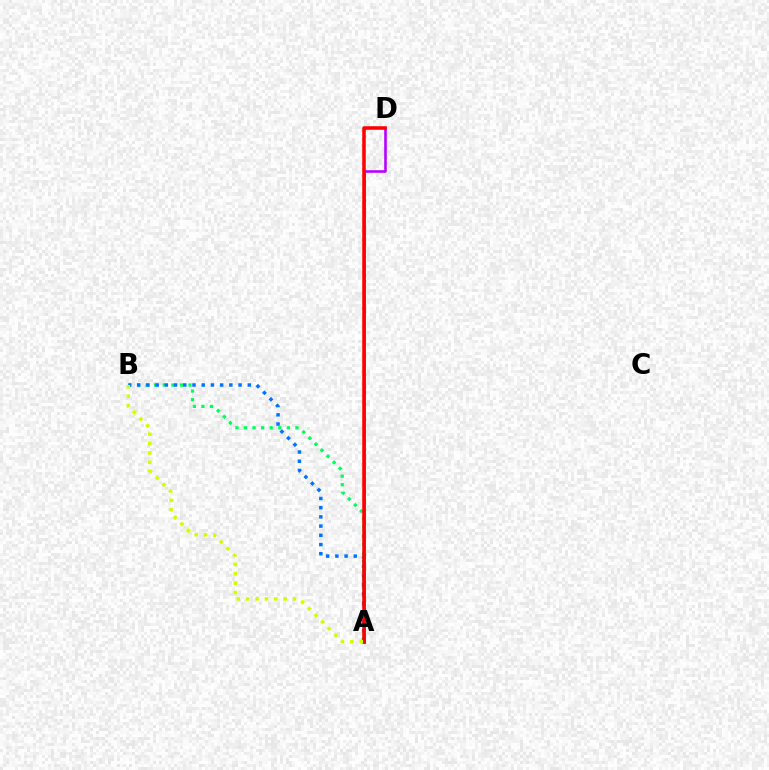{('A', 'D'): [{'color': '#b900ff', 'line_style': 'solid', 'thickness': 1.87}, {'color': '#ff0000', 'line_style': 'solid', 'thickness': 2.55}], ('A', 'B'): [{'color': '#00ff5c', 'line_style': 'dotted', 'thickness': 2.33}, {'color': '#0074ff', 'line_style': 'dotted', 'thickness': 2.5}, {'color': '#d1ff00', 'line_style': 'dotted', 'thickness': 2.55}]}